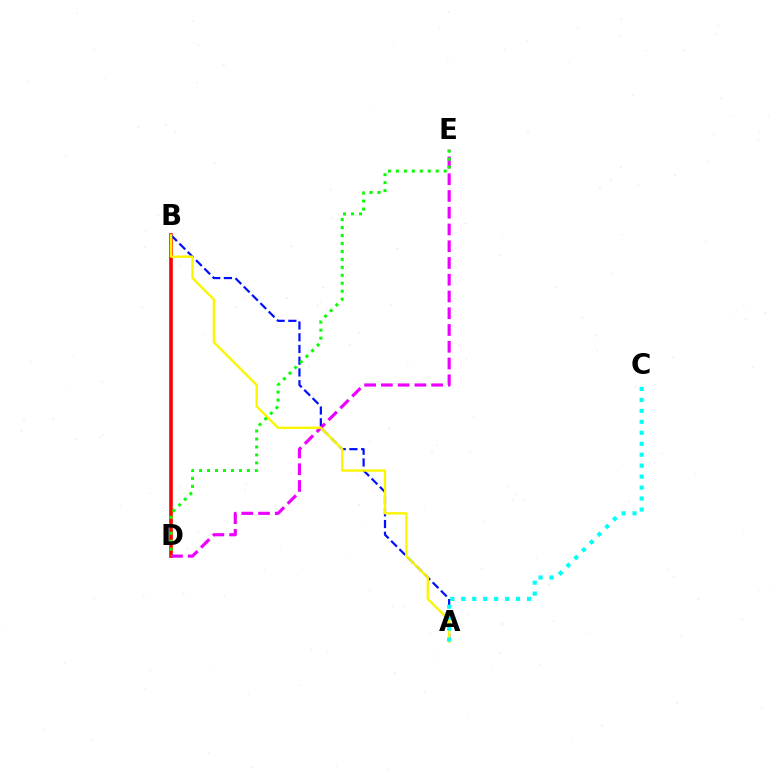{('B', 'D'): [{'color': '#ff0000', 'line_style': 'solid', 'thickness': 2.58}], ('A', 'B'): [{'color': '#0010ff', 'line_style': 'dashed', 'thickness': 1.59}, {'color': '#fcf500', 'line_style': 'solid', 'thickness': 1.69}], ('D', 'E'): [{'color': '#ee00ff', 'line_style': 'dashed', 'thickness': 2.28}, {'color': '#08ff00', 'line_style': 'dotted', 'thickness': 2.16}], ('A', 'C'): [{'color': '#00fff6', 'line_style': 'dotted', 'thickness': 2.98}]}